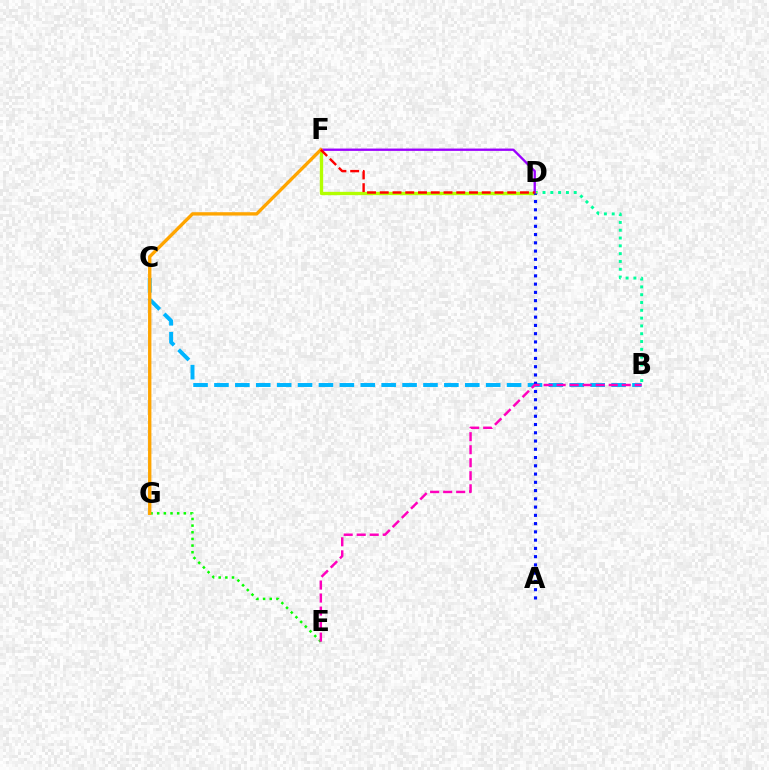{('B', 'C'): [{'color': '#00b5ff', 'line_style': 'dashed', 'thickness': 2.84}], ('E', 'G'): [{'color': '#08ff00', 'line_style': 'dotted', 'thickness': 1.81}], ('B', 'D'): [{'color': '#00ff9d', 'line_style': 'dotted', 'thickness': 2.12}], ('D', 'F'): [{'color': '#b3ff00', 'line_style': 'solid', 'thickness': 2.39}, {'color': '#9b00ff', 'line_style': 'solid', 'thickness': 1.68}, {'color': '#ff0000', 'line_style': 'dashed', 'thickness': 1.73}], ('F', 'G'): [{'color': '#ffa500', 'line_style': 'solid', 'thickness': 2.41}], ('A', 'D'): [{'color': '#0010ff', 'line_style': 'dotted', 'thickness': 2.24}], ('B', 'E'): [{'color': '#ff00bd', 'line_style': 'dashed', 'thickness': 1.77}]}